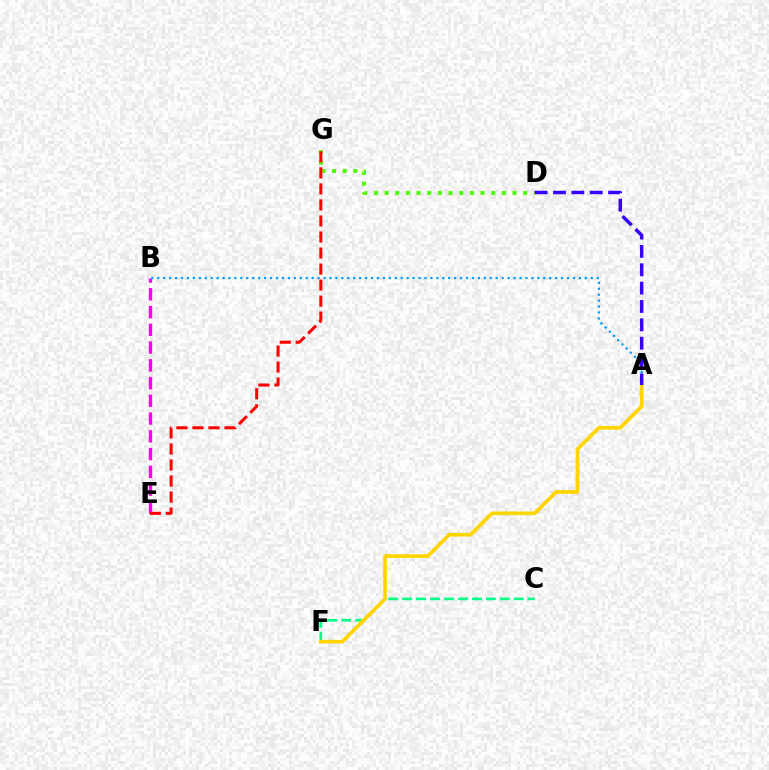{('D', 'G'): [{'color': '#4fff00', 'line_style': 'dotted', 'thickness': 2.9}], ('C', 'F'): [{'color': '#00ff86', 'line_style': 'dashed', 'thickness': 1.9}], ('B', 'E'): [{'color': '#ff00ed', 'line_style': 'dashed', 'thickness': 2.41}], ('A', 'F'): [{'color': '#ffd500', 'line_style': 'solid', 'thickness': 2.66}], ('A', 'B'): [{'color': '#009eff', 'line_style': 'dotted', 'thickness': 1.61}], ('E', 'G'): [{'color': '#ff0000', 'line_style': 'dashed', 'thickness': 2.18}], ('A', 'D'): [{'color': '#3700ff', 'line_style': 'dashed', 'thickness': 2.49}]}